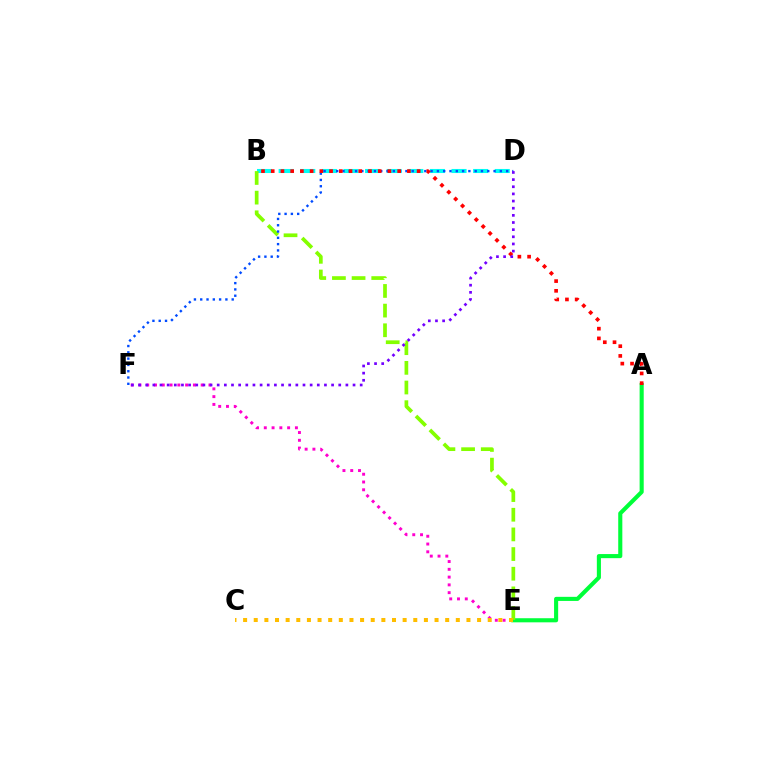{('E', 'F'): [{'color': '#ff00cf', 'line_style': 'dotted', 'thickness': 2.11}], ('B', 'D'): [{'color': '#00fff6', 'line_style': 'dashed', 'thickness': 2.94}], ('A', 'E'): [{'color': '#00ff39', 'line_style': 'solid', 'thickness': 2.95}], ('B', 'E'): [{'color': '#84ff00', 'line_style': 'dashed', 'thickness': 2.67}], ('C', 'E'): [{'color': '#ffbd00', 'line_style': 'dotted', 'thickness': 2.89}], ('D', 'F'): [{'color': '#004bff', 'line_style': 'dotted', 'thickness': 1.71}, {'color': '#7200ff', 'line_style': 'dotted', 'thickness': 1.94}], ('A', 'B'): [{'color': '#ff0000', 'line_style': 'dotted', 'thickness': 2.64}]}